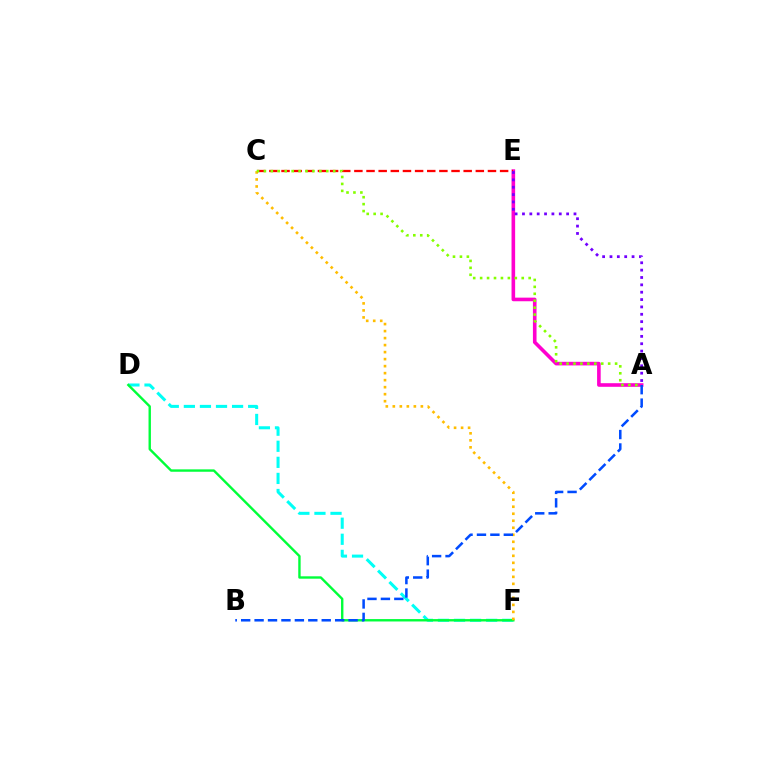{('D', 'F'): [{'color': '#00fff6', 'line_style': 'dashed', 'thickness': 2.18}, {'color': '#00ff39', 'line_style': 'solid', 'thickness': 1.72}], ('A', 'E'): [{'color': '#ff00cf', 'line_style': 'solid', 'thickness': 2.6}, {'color': '#7200ff', 'line_style': 'dotted', 'thickness': 2.0}], ('C', 'F'): [{'color': '#ffbd00', 'line_style': 'dotted', 'thickness': 1.9}], ('C', 'E'): [{'color': '#ff0000', 'line_style': 'dashed', 'thickness': 1.65}], ('A', 'B'): [{'color': '#004bff', 'line_style': 'dashed', 'thickness': 1.82}], ('A', 'C'): [{'color': '#84ff00', 'line_style': 'dotted', 'thickness': 1.88}]}